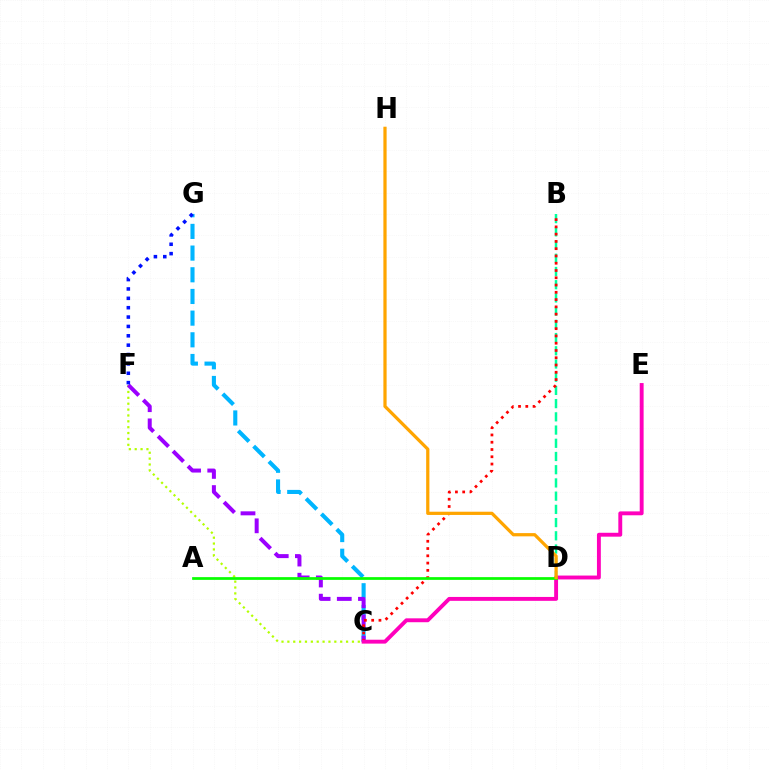{('C', 'F'): [{'color': '#b3ff00', 'line_style': 'dotted', 'thickness': 1.59}, {'color': '#9b00ff', 'line_style': 'dashed', 'thickness': 2.88}], ('C', 'G'): [{'color': '#00b5ff', 'line_style': 'dashed', 'thickness': 2.95}], ('B', 'D'): [{'color': '#00ff9d', 'line_style': 'dashed', 'thickness': 1.8}], ('B', 'C'): [{'color': '#ff0000', 'line_style': 'dotted', 'thickness': 1.98}], ('C', 'E'): [{'color': '#ff00bd', 'line_style': 'solid', 'thickness': 2.8}], ('A', 'D'): [{'color': '#08ff00', 'line_style': 'solid', 'thickness': 1.97}], ('D', 'H'): [{'color': '#ffa500', 'line_style': 'solid', 'thickness': 2.33}], ('F', 'G'): [{'color': '#0010ff', 'line_style': 'dotted', 'thickness': 2.55}]}